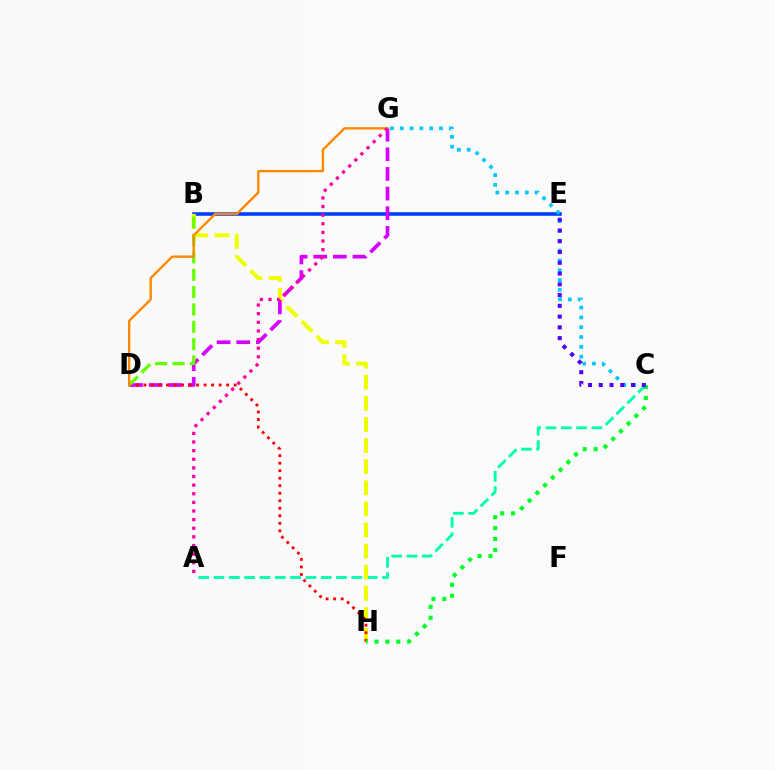{('B', 'E'): [{'color': '#003fff', 'line_style': 'solid', 'thickness': 2.57}], ('C', 'G'): [{'color': '#00c7ff', 'line_style': 'dotted', 'thickness': 2.67}], ('A', 'C'): [{'color': '#00ffaf', 'line_style': 'dashed', 'thickness': 2.08}], ('B', 'H'): [{'color': '#eeff00', 'line_style': 'dashed', 'thickness': 2.87}], ('D', 'G'): [{'color': '#d600ff', 'line_style': 'dashed', 'thickness': 2.67}, {'color': '#ff8800', 'line_style': 'solid', 'thickness': 1.71}], ('D', 'H'): [{'color': '#ff0000', 'line_style': 'dotted', 'thickness': 2.04}], ('C', 'H'): [{'color': '#00ff27', 'line_style': 'dotted', 'thickness': 2.96}], ('B', 'D'): [{'color': '#66ff00', 'line_style': 'dashed', 'thickness': 2.36}], ('C', 'E'): [{'color': '#4f00ff', 'line_style': 'dotted', 'thickness': 2.92}], ('A', 'G'): [{'color': '#ff00a0', 'line_style': 'dotted', 'thickness': 2.34}]}